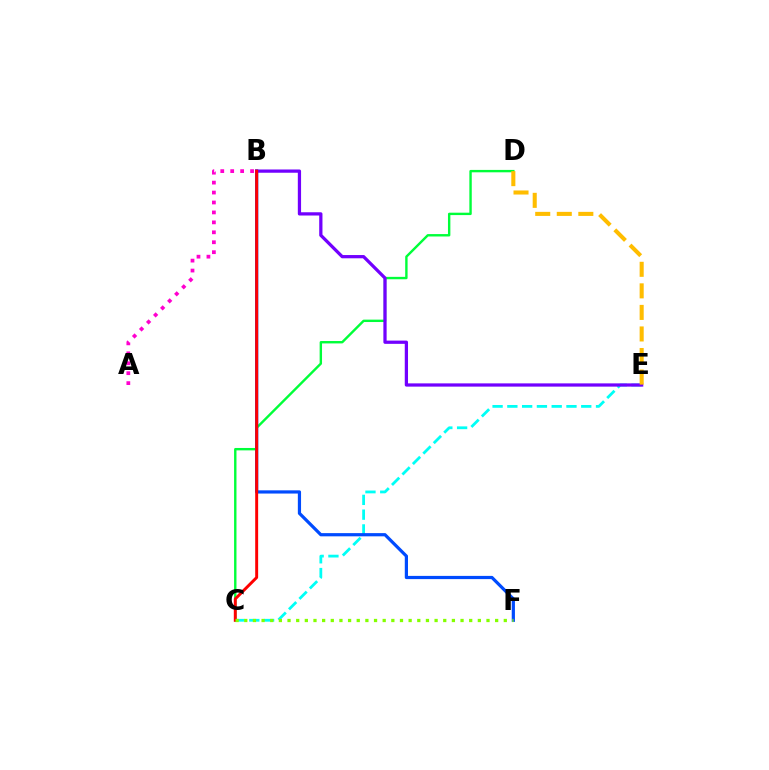{('C', 'D'): [{'color': '#00ff39', 'line_style': 'solid', 'thickness': 1.73}], ('C', 'E'): [{'color': '#00fff6', 'line_style': 'dashed', 'thickness': 2.01}], ('B', 'F'): [{'color': '#004bff', 'line_style': 'solid', 'thickness': 2.31}], ('A', 'B'): [{'color': '#ff00cf', 'line_style': 'dotted', 'thickness': 2.7}], ('B', 'E'): [{'color': '#7200ff', 'line_style': 'solid', 'thickness': 2.34}], ('B', 'C'): [{'color': '#ff0000', 'line_style': 'solid', 'thickness': 2.12}], ('D', 'E'): [{'color': '#ffbd00', 'line_style': 'dashed', 'thickness': 2.93}], ('C', 'F'): [{'color': '#84ff00', 'line_style': 'dotted', 'thickness': 2.35}]}